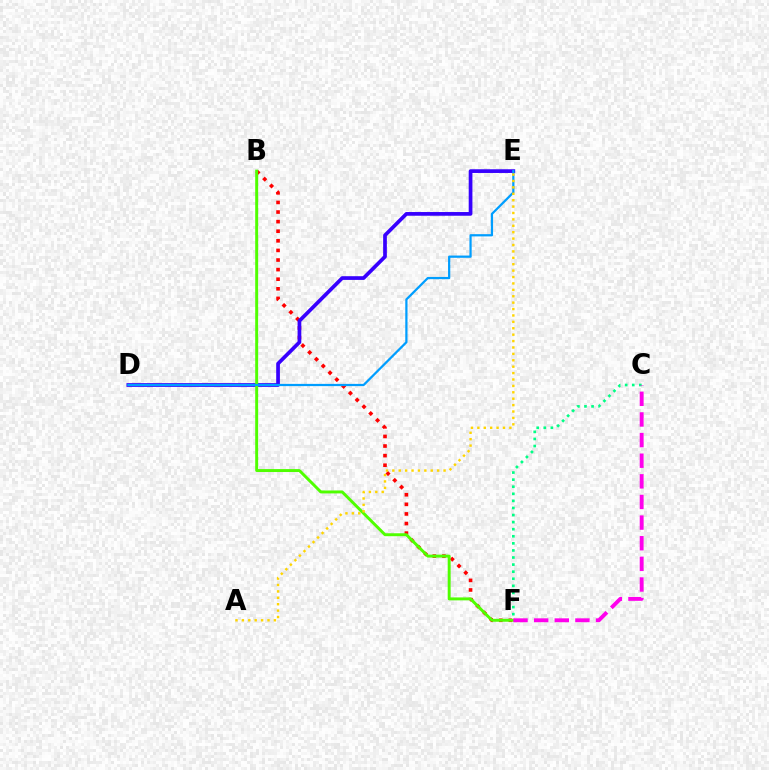{('B', 'F'): [{'color': '#ff0000', 'line_style': 'dotted', 'thickness': 2.61}, {'color': '#4fff00', 'line_style': 'solid', 'thickness': 2.12}], ('D', 'E'): [{'color': '#3700ff', 'line_style': 'solid', 'thickness': 2.67}, {'color': '#009eff', 'line_style': 'solid', 'thickness': 1.61}], ('C', 'F'): [{'color': '#00ff86', 'line_style': 'dotted', 'thickness': 1.92}, {'color': '#ff00ed', 'line_style': 'dashed', 'thickness': 2.8}], ('A', 'E'): [{'color': '#ffd500', 'line_style': 'dotted', 'thickness': 1.74}]}